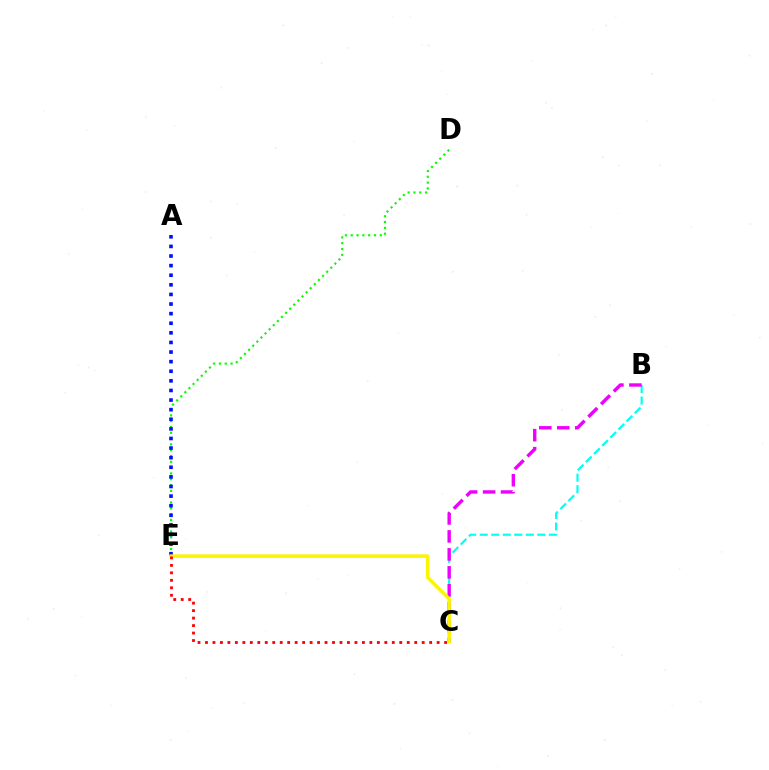{('D', 'E'): [{'color': '#08ff00', 'line_style': 'dotted', 'thickness': 1.58}], ('B', 'C'): [{'color': '#00fff6', 'line_style': 'dashed', 'thickness': 1.57}, {'color': '#ee00ff', 'line_style': 'dashed', 'thickness': 2.44}], ('A', 'E'): [{'color': '#0010ff', 'line_style': 'dotted', 'thickness': 2.61}], ('C', 'E'): [{'color': '#fcf500', 'line_style': 'solid', 'thickness': 2.5}, {'color': '#ff0000', 'line_style': 'dotted', 'thickness': 2.03}]}